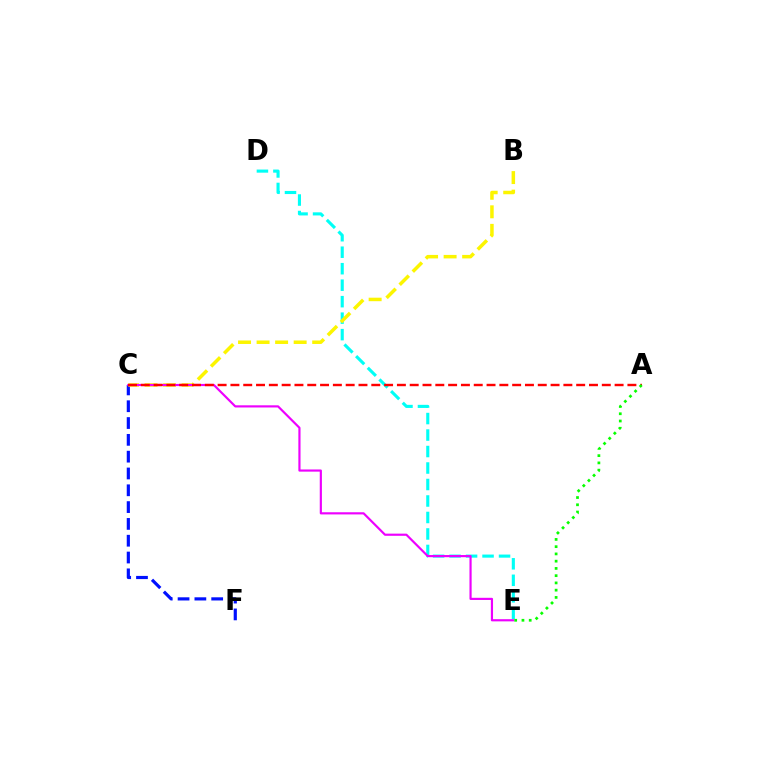{('D', 'E'): [{'color': '#00fff6', 'line_style': 'dashed', 'thickness': 2.24}], ('C', 'F'): [{'color': '#0010ff', 'line_style': 'dashed', 'thickness': 2.28}], ('B', 'C'): [{'color': '#fcf500', 'line_style': 'dashed', 'thickness': 2.52}], ('C', 'E'): [{'color': '#ee00ff', 'line_style': 'solid', 'thickness': 1.56}], ('A', 'C'): [{'color': '#ff0000', 'line_style': 'dashed', 'thickness': 1.74}], ('A', 'E'): [{'color': '#08ff00', 'line_style': 'dotted', 'thickness': 1.97}]}